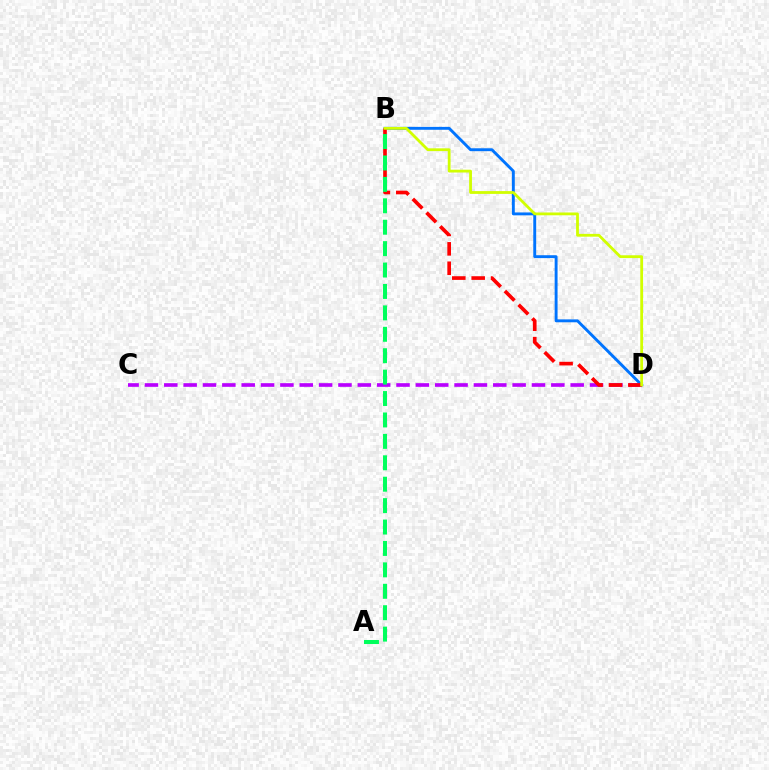{('B', 'D'): [{'color': '#0074ff', 'line_style': 'solid', 'thickness': 2.09}, {'color': '#ff0000', 'line_style': 'dashed', 'thickness': 2.64}, {'color': '#d1ff00', 'line_style': 'solid', 'thickness': 2.01}], ('C', 'D'): [{'color': '#b900ff', 'line_style': 'dashed', 'thickness': 2.63}], ('A', 'B'): [{'color': '#00ff5c', 'line_style': 'dashed', 'thickness': 2.91}]}